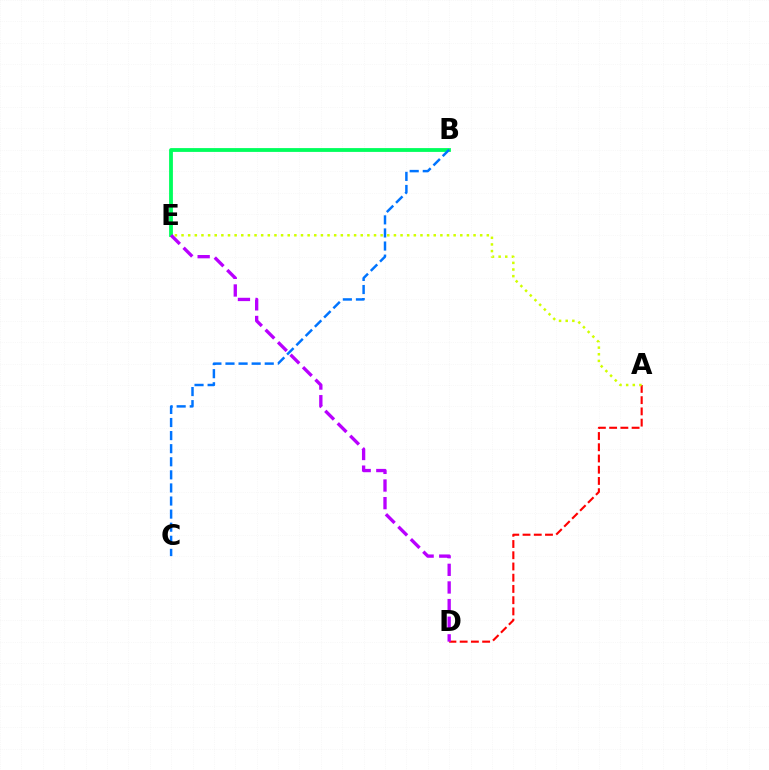{('B', 'E'): [{'color': '#00ff5c', 'line_style': 'solid', 'thickness': 2.74}], ('A', 'D'): [{'color': '#ff0000', 'line_style': 'dashed', 'thickness': 1.53}], ('A', 'E'): [{'color': '#d1ff00', 'line_style': 'dotted', 'thickness': 1.8}], ('B', 'C'): [{'color': '#0074ff', 'line_style': 'dashed', 'thickness': 1.78}], ('D', 'E'): [{'color': '#b900ff', 'line_style': 'dashed', 'thickness': 2.4}]}